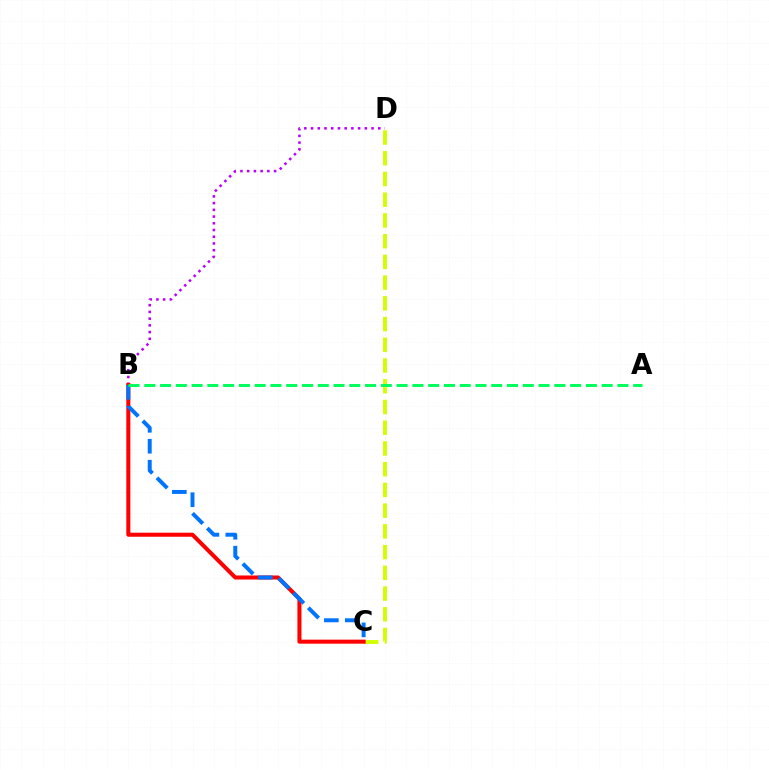{('C', 'D'): [{'color': '#d1ff00', 'line_style': 'dashed', 'thickness': 2.82}], ('B', 'D'): [{'color': '#b900ff', 'line_style': 'dotted', 'thickness': 1.83}], ('B', 'C'): [{'color': '#ff0000', 'line_style': 'solid', 'thickness': 2.91}, {'color': '#0074ff', 'line_style': 'dashed', 'thickness': 2.84}], ('A', 'B'): [{'color': '#00ff5c', 'line_style': 'dashed', 'thickness': 2.14}]}